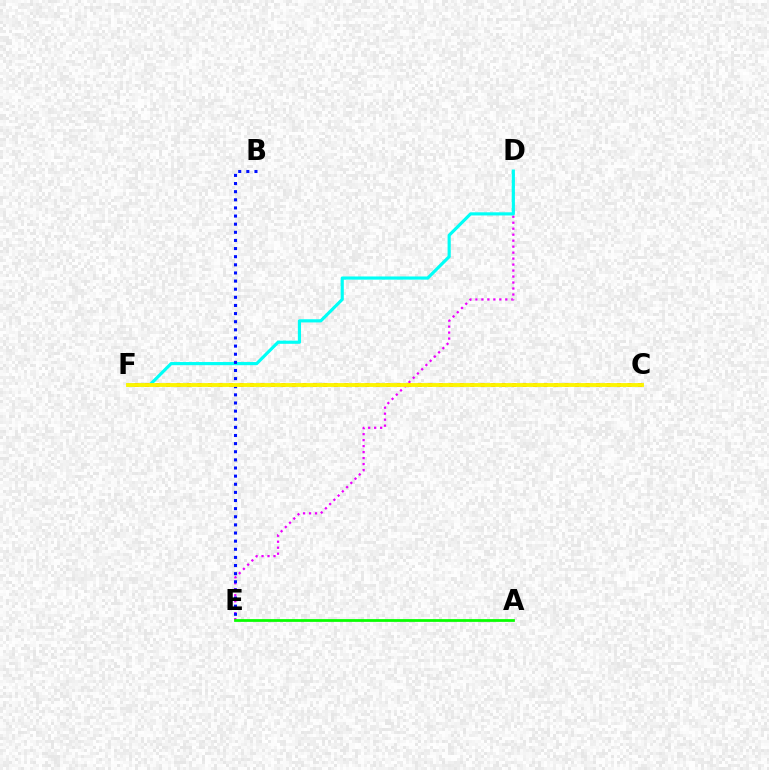{('D', 'E'): [{'color': '#ee00ff', 'line_style': 'dotted', 'thickness': 1.63}], ('D', 'F'): [{'color': '#00fff6', 'line_style': 'solid', 'thickness': 2.28}], ('B', 'E'): [{'color': '#0010ff', 'line_style': 'dotted', 'thickness': 2.21}], ('A', 'E'): [{'color': '#08ff00', 'line_style': 'solid', 'thickness': 1.99}], ('C', 'F'): [{'color': '#ff0000', 'line_style': 'dotted', 'thickness': 2.85}, {'color': '#fcf500', 'line_style': 'solid', 'thickness': 2.78}]}